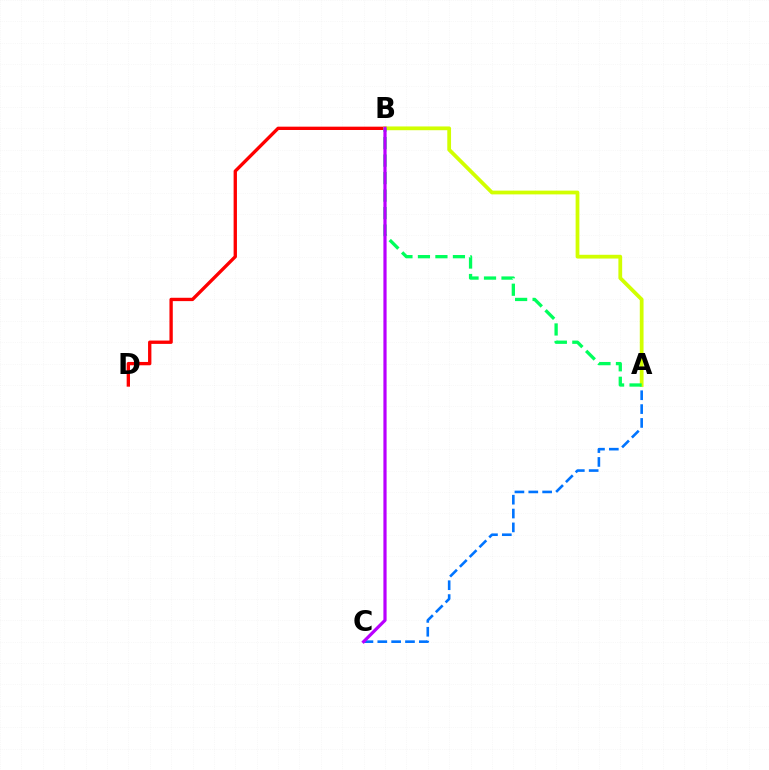{('B', 'D'): [{'color': '#ff0000', 'line_style': 'solid', 'thickness': 2.4}], ('A', 'C'): [{'color': '#0074ff', 'line_style': 'dashed', 'thickness': 1.88}], ('A', 'B'): [{'color': '#d1ff00', 'line_style': 'solid', 'thickness': 2.71}, {'color': '#00ff5c', 'line_style': 'dashed', 'thickness': 2.38}], ('B', 'C'): [{'color': '#b900ff', 'line_style': 'solid', 'thickness': 2.31}]}